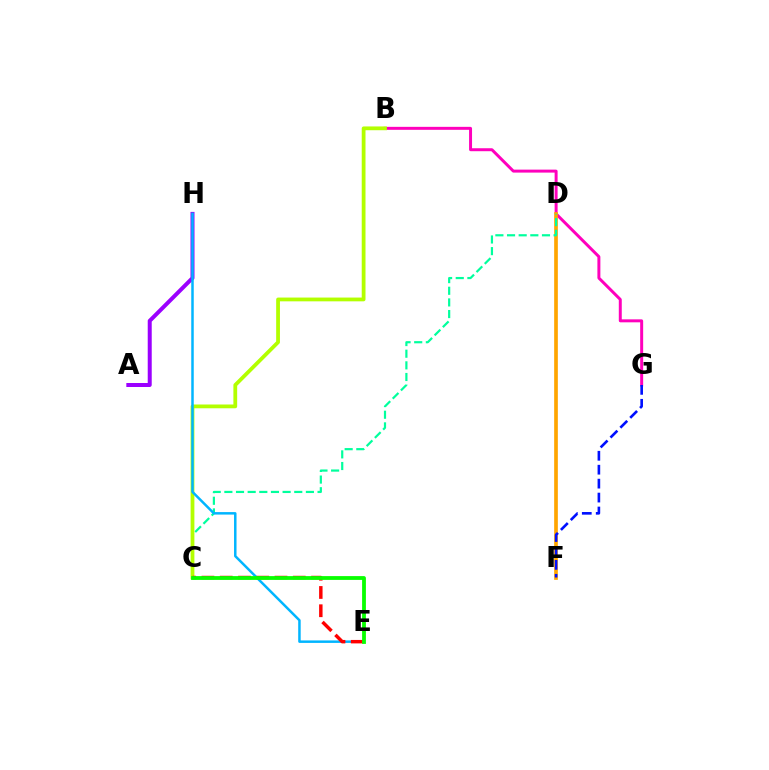{('B', 'G'): [{'color': '#ff00bd', 'line_style': 'solid', 'thickness': 2.14}], ('D', 'F'): [{'color': '#ffa500', 'line_style': 'solid', 'thickness': 2.65}], ('C', 'D'): [{'color': '#00ff9d', 'line_style': 'dashed', 'thickness': 1.58}], ('F', 'G'): [{'color': '#0010ff', 'line_style': 'dashed', 'thickness': 1.89}], ('B', 'C'): [{'color': '#b3ff00', 'line_style': 'solid', 'thickness': 2.72}], ('A', 'H'): [{'color': '#9b00ff', 'line_style': 'solid', 'thickness': 2.88}], ('E', 'H'): [{'color': '#00b5ff', 'line_style': 'solid', 'thickness': 1.79}], ('C', 'E'): [{'color': '#ff0000', 'line_style': 'dashed', 'thickness': 2.48}, {'color': '#08ff00', 'line_style': 'solid', 'thickness': 2.74}]}